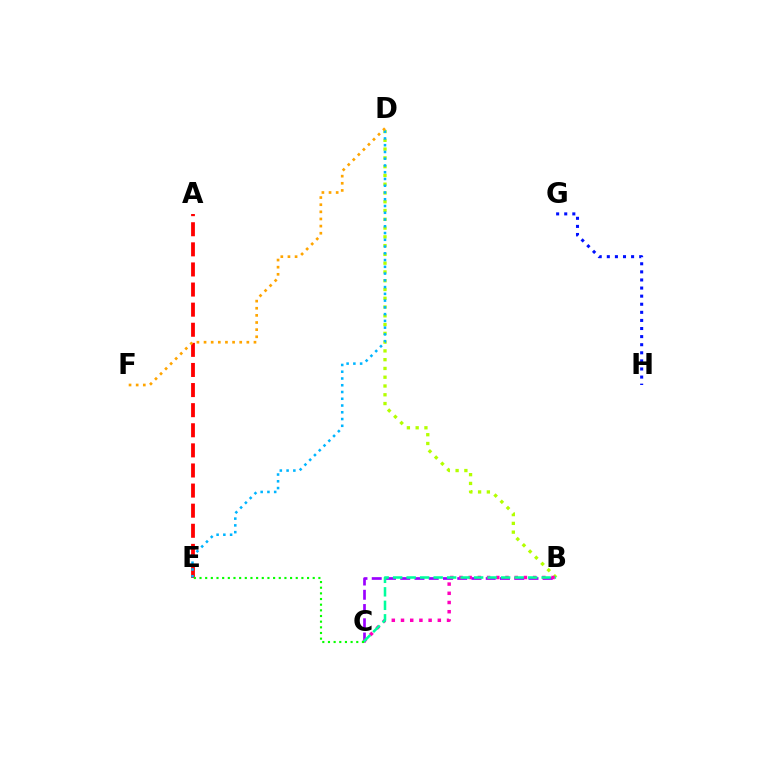{('B', 'D'): [{'color': '#b3ff00', 'line_style': 'dotted', 'thickness': 2.38}], ('A', 'E'): [{'color': '#ff0000', 'line_style': 'dashed', 'thickness': 2.73}], ('D', 'E'): [{'color': '#00b5ff', 'line_style': 'dotted', 'thickness': 1.84}], ('D', 'F'): [{'color': '#ffa500', 'line_style': 'dotted', 'thickness': 1.94}], ('G', 'H'): [{'color': '#0010ff', 'line_style': 'dotted', 'thickness': 2.2}], ('B', 'C'): [{'color': '#9b00ff', 'line_style': 'dashed', 'thickness': 1.94}, {'color': '#ff00bd', 'line_style': 'dotted', 'thickness': 2.5}, {'color': '#00ff9d', 'line_style': 'dashed', 'thickness': 1.83}], ('C', 'E'): [{'color': '#08ff00', 'line_style': 'dotted', 'thickness': 1.54}]}